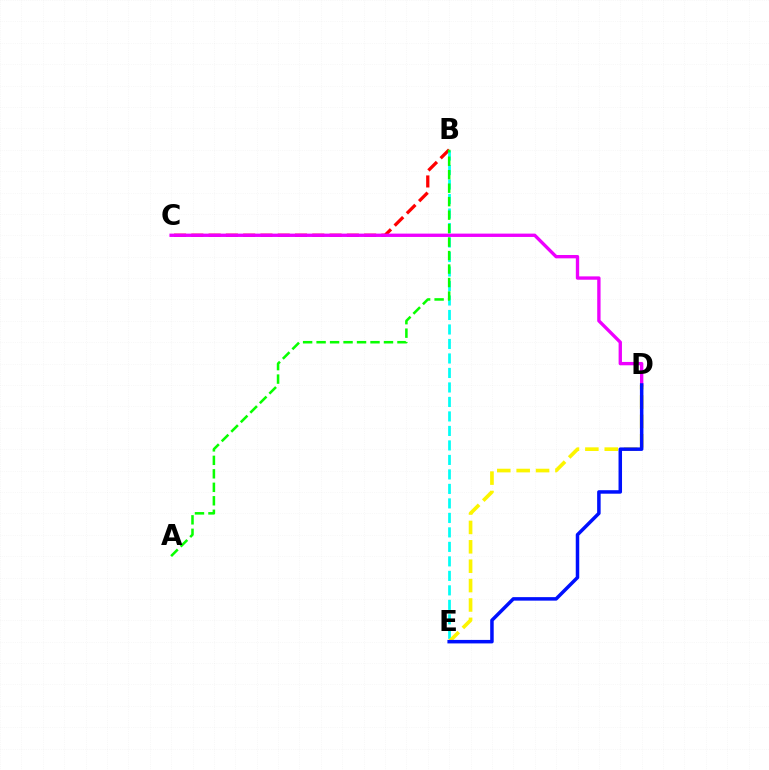{('B', 'C'): [{'color': '#ff0000', 'line_style': 'dashed', 'thickness': 2.35}], ('C', 'D'): [{'color': '#ee00ff', 'line_style': 'solid', 'thickness': 2.41}], ('B', 'E'): [{'color': '#00fff6', 'line_style': 'dashed', 'thickness': 1.97}], ('D', 'E'): [{'color': '#fcf500', 'line_style': 'dashed', 'thickness': 2.63}, {'color': '#0010ff', 'line_style': 'solid', 'thickness': 2.52}], ('A', 'B'): [{'color': '#08ff00', 'line_style': 'dashed', 'thickness': 1.83}]}